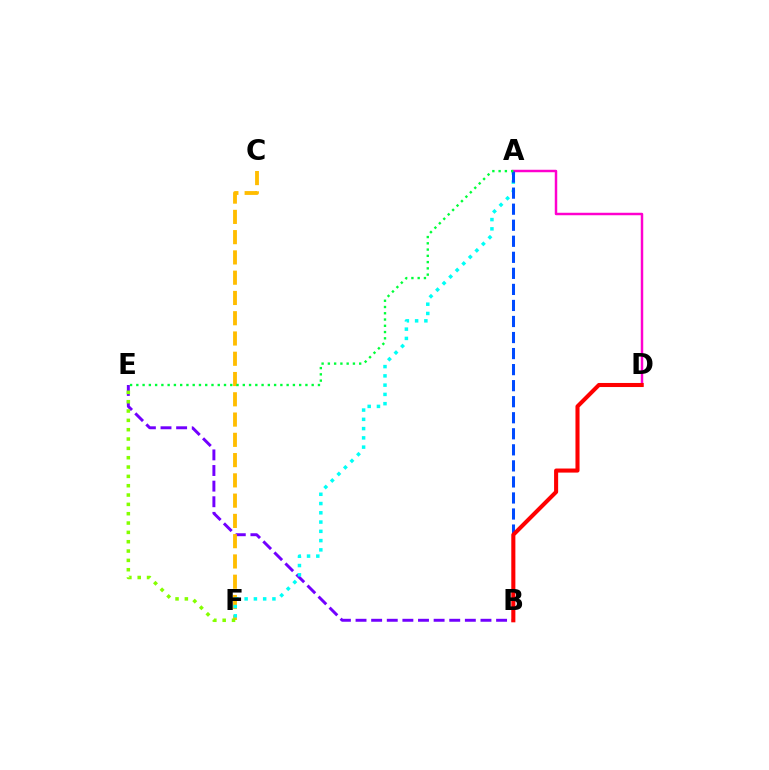{('B', 'E'): [{'color': '#7200ff', 'line_style': 'dashed', 'thickness': 2.12}], ('C', 'F'): [{'color': '#ffbd00', 'line_style': 'dashed', 'thickness': 2.75}], ('A', 'F'): [{'color': '#00fff6', 'line_style': 'dotted', 'thickness': 2.52}], ('E', 'F'): [{'color': '#84ff00', 'line_style': 'dotted', 'thickness': 2.54}], ('A', 'D'): [{'color': '#ff00cf', 'line_style': 'solid', 'thickness': 1.78}], ('A', 'B'): [{'color': '#004bff', 'line_style': 'dashed', 'thickness': 2.18}], ('A', 'E'): [{'color': '#00ff39', 'line_style': 'dotted', 'thickness': 1.7}], ('B', 'D'): [{'color': '#ff0000', 'line_style': 'solid', 'thickness': 2.93}]}